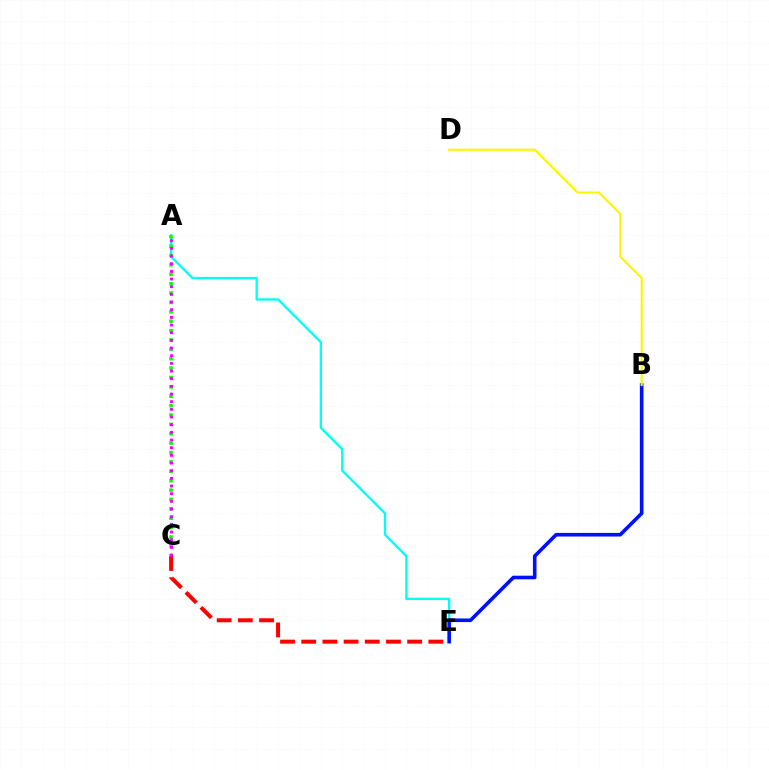{('A', 'E'): [{'color': '#00fff6', 'line_style': 'solid', 'thickness': 1.68}], ('B', 'E'): [{'color': '#0010ff', 'line_style': 'solid', 'thickness': 2.6}], ('A', 'C'): [{'color': '#08ff00', 'line_style': 'dotted', 'thickness': 2.55}, {'color': '#ee00ff', 'line_style': 'dotted', 'thickness': 2.08}], ('C', 'E'): [{'color': '#ff0000', 'line_style': 'dashed', 'thickness': 2.88}], ('B', 'D'): [{'color': '#fcf500', 'line_style': 'solid', 'thickness': 1.52}]}